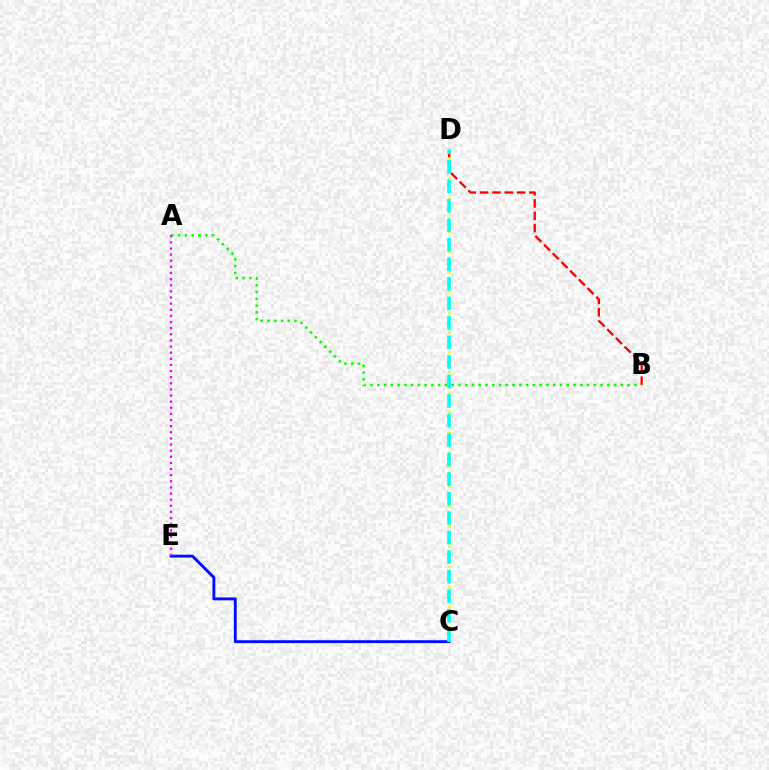{('B', 'D'): [{'color': '#ff0000', 'line_style': 'dashed', 'thickness': 1.67}], ('C', 'E'): [{'color': '#0010ff', 'line_style': 'solid', 'thickness': 2.09}], ('A', 'B'): [{'color': '#08ff00', 'line_style': 'dotted', 'thickness': 1.84}], ('C', 'D'): [{'color': '#fcf500', 'line_style': 'dotted', 'thickness': 1.82}, {'color': '#00fff6', 'line_style': 'dashed', 'thickness': 2.65}], ('A', 'E'): [{'color': '#ee00ff', 'line_style': 'dotted', 'thickness': 1.66}]}